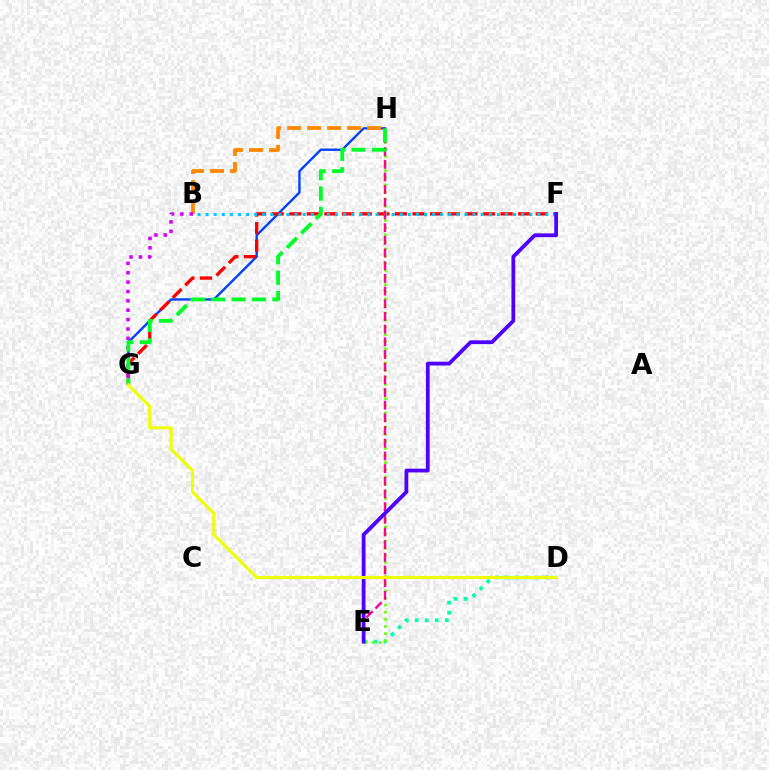{('G', 'H'): [{'color': '#003fff', 'line_style': 'solid', 'thickness': 1.69}, {'color': '#00ff27', 'line_style': 'dashed', 'thickness': 2.77}], ('D', 'E'): [{'color': '#00ffaf', 'line_style': 'dotted', 'thickness': 2.72}], ('F', 'G'): [{'color': '#ff0000', 'line_style': 'dashed', 'thickness': 2.39}], ('B', 'H'): [{'color': '#ff8800', 'line_style': 'dashed', 'thickness': 2.72}], ('B', 'F'): [{'color': '#00c7ff', 'line_style': 'dotted', 'thickness': 2.2}], ('E', 'H'): [{'color': '#66ff00', 'line_style': 'dotted', 'thickness': 1.94}, {'color': '#ff00a0', 'line_style': 'dashed', 'thickness': 1.72}], ('E', 'F'): [{'color': '#4f00ff', 'line_style': 'solid', 'thickness': 2.72}], ('B', 'G'): [{'color': '#d600ff', 'line_style': 'dotted', 'thickness': 2.55}], ('D', 'G'): [{'color': '#eeff00', 'line_style': 'solid', 'thickness': 2.21}]}